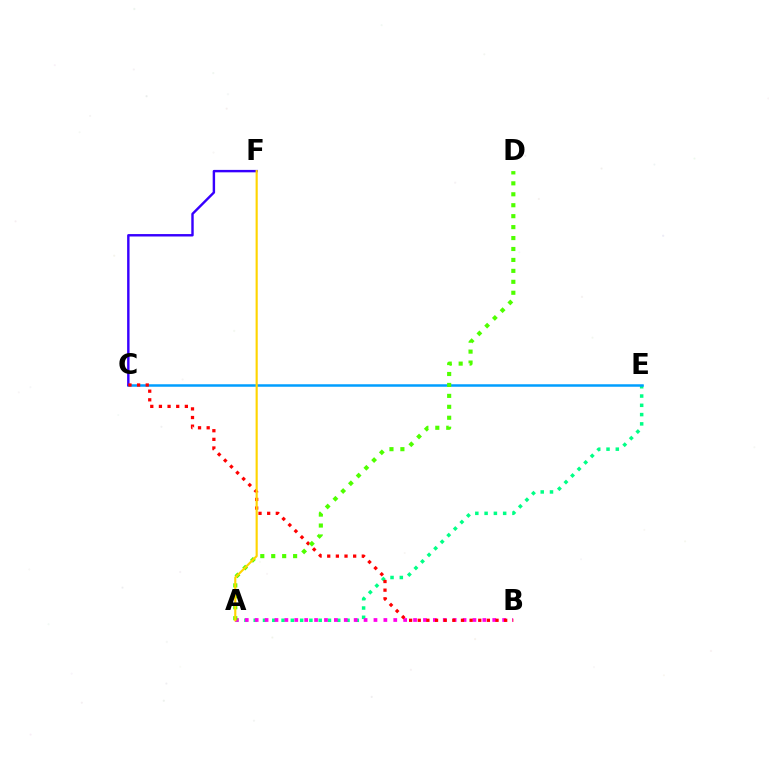{('A', 'E'): [{'color': '#00ff86', 'line_style': 'dotted', 'thickness': 2.52}], ('C', 'E'): [{'color': '#009eff', 'line_style': 'solid', 'thickness': 1.8}], ('C', 'F'): [{'color': '#3700ff', 'line_style': 'solid', 'thickness': 1.75}], ('A', 'B'): [{'color': '#ff00ed', 'line_style': 'dotted', 'thickness': 2.69}], ('B', 'C'): [{'color': '#ff0000', 'line_style': 'dotted', 'thickness': 2.35}], ('A', 'D'): [{'color': '#4fff00', 'line_style': 'dotted', 'thickness': 2.97}], ('A', 'F'): [{'color': '#ffd500', 'line_style': 'solid', 'thickness': 1.55}]}